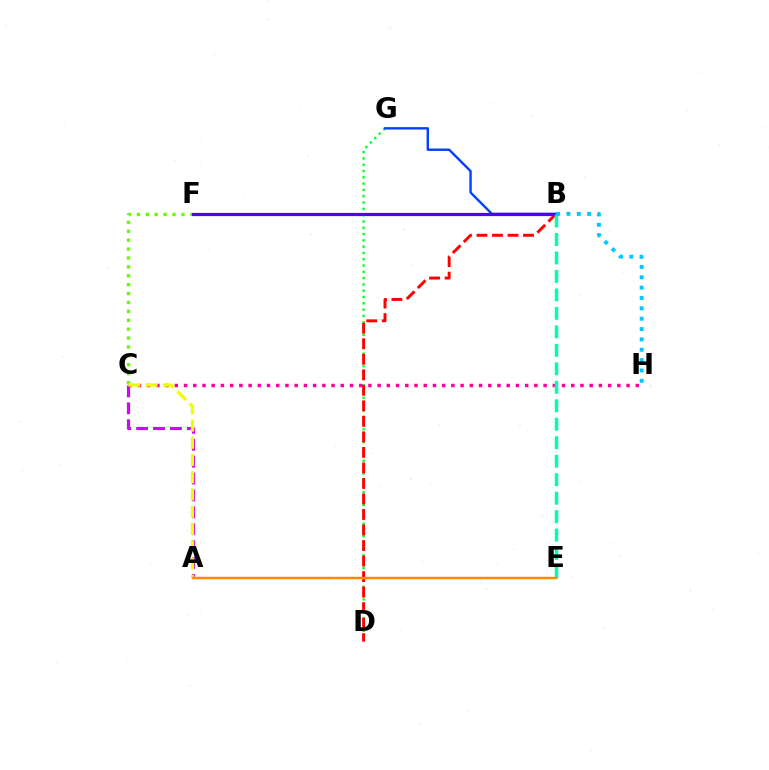{('D', 'G'): [{'color': '#00ff27', 'line_style': 'dotted', 'thickness': 1.71}], ('B', 'G'): [{'color': '#003fff', 'line_style': 'solid', 'thickness': 1.71}], ('B', 'D'): [{'color': '#ff0000', 'line_style': 'dashed', 'thickness': 2.11}], ('C', 'H'): [{'color': '#ff00a0', 'line_style': 'dotted', 'thickness': 2.5}], ('C', 'F'): [{'color': '#66ff00', 'line_style': 'dotted', 'thickness': 2.42}], ('B', 'F'): [{'color': '#4f00ff', 'line_style': 'solid', 'thickness': 2.31}], ('A', 'C'): [{'color': '#d600ff', 'line_style': 'dashed', 'thickness': 2.3}, {'color': '#eeff00', 'line_style': 'dashed', 'thickness': 2.34}], ('B', 'E'): [{'color': '#00ffaf', 'line_style': 'dashed', 'thickness': 2.51}], ('B', 'H'): [{'color': '#00c7ff', 'line_style': 'dotted', 'thickness': 2.81}], ('A', 'E'): [{'color': '#ff8800', 'line_style': 'solid', 'thickness': 1.78}]}